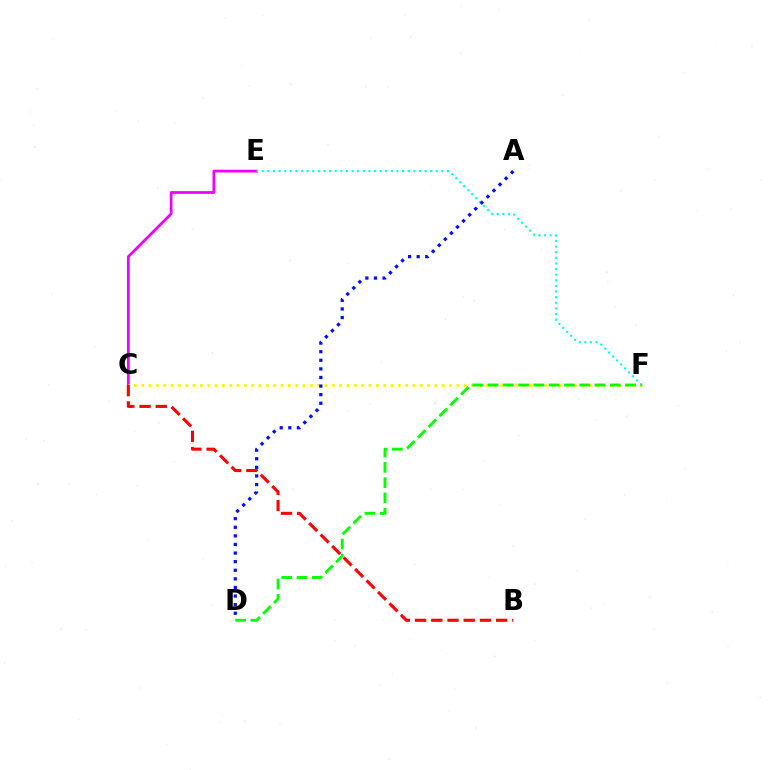{('C', 'E'): [{'color': '#ee00ff', 'line_style': 'solid', 'thickness': 1.98}], ('C', 'F'): [{'color': '#fcf500', 'line_style': 'dotted', 'thickness': 1.99}], ('B', 'C'): [{'color': '#ff0000', 'line_style': 'dashed', 'thickness': 2.2}], ('E', 'F'): [{'color': '#00fff6', 'line_style': 'dotted', 'thickness': 1.53}], ('A', 'D'): [{'color': '#0010ff', 'line_style': 'dotted', 'thickness': 2.34}], ('D', 'F'): [{'color': '#08ff00', 'line_style': 'dashed', 'thickness': 2.08}]}